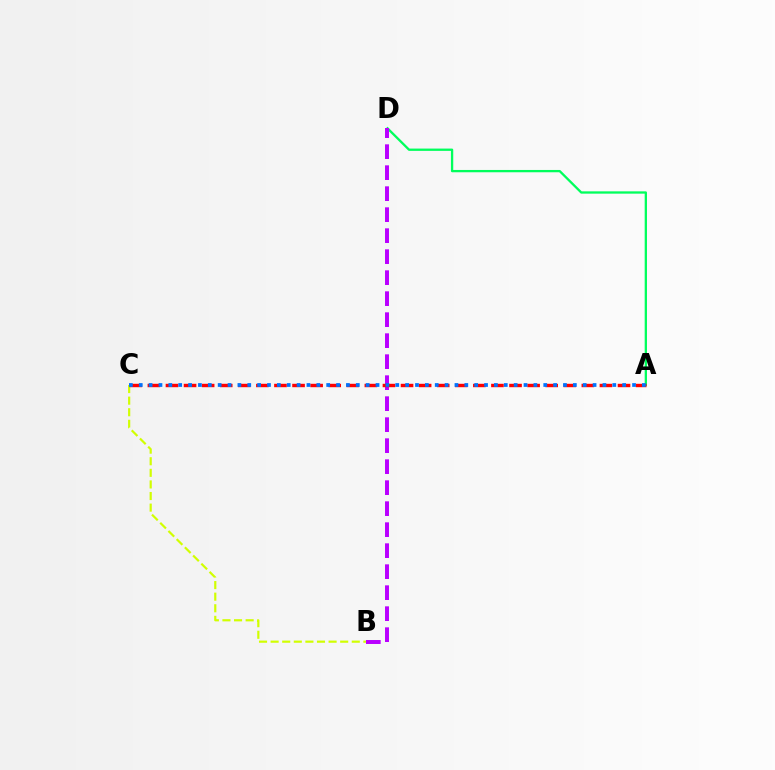{('A', 'D'): [{'color': '#00ff5c', 'line_style': 'solid', 'thickness': 1.66}], ('B', 'C'): [{'color': '#d1ff00', 'line_style': 'dashed', 'thickness': 1.57}], ('B', 'D'): [{'color': '#b900ff', 'line_style': 'dashed', 'thickness': 2.85}], ('A', 'C'): [{'color': '#ff0000', 'line_style': 'dashed', 'thickness': 2.46}, {'color': '#0074ff', 'line_style': 'dotted', 'thickness': 2.68}]}